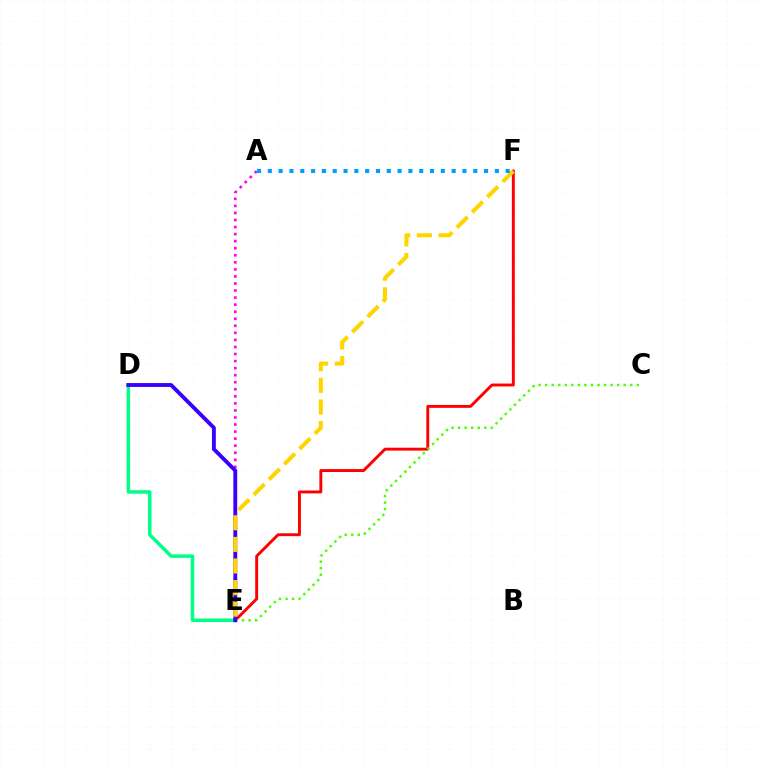{('A', 'E'): [{'color': '#ff00ed', 'line_style': 'dotted', 'thickness': 1.92}], ('E', 'F'): [{'color': '#ff0000', 'line_style': 'solid', 'thickness': 2.09}, {'color': '#ffd500', 'line_style': 'dashed', 'thickness': 2.93}], ('C', 'E'): [{'color': '#4fff00', 'line_style': 'dotted', 'thickness': 1.78}], ('D', 'E'): [{'color': '#00ff86', 'line_style': 'solid', 'thickness': 2.52}, {'color': '#3700ff', 'line_style': 'solid', 'thickness': 2.78}], ('A', 'F'): [{'color': '#009eff', 'line_style': 'dotted', 'thickness': 2.94}]}